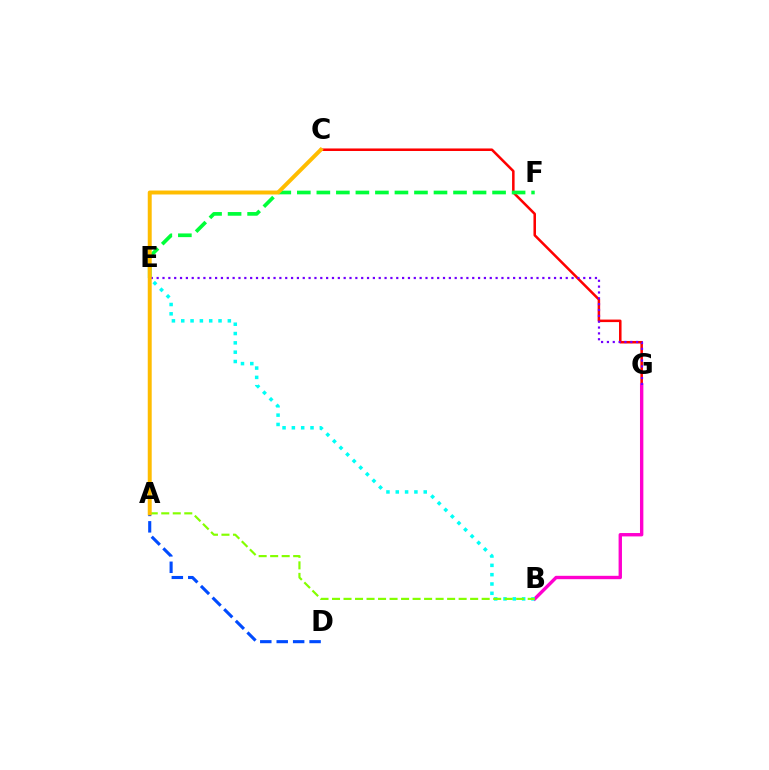{('C', 'G'): [{'color': '#ff0000', 'line_style': 'solid', 'thickness': 1.82}], ('A', 'D'): [{'color': '#004bff', 'line_style': 'dashed', 'thickness': 2.23}], ('B', 'G'): [{'color': '#ff00cf', 'line_style': 'solid', 'thickness': 2.44}], ('B', 'E'): [{'color': '#00fff6', 'line_style': 'dotted', 'thickness': 2.53}], ('A', 'B'): [{'color': '#84ff00', 'line_style': 'dashed', 'thickness': 1.56}], ('E', 'F'): [{'color': '#00ff39', 'line_style': 'dashed', 'thickness': 2.65}], ('E', 'G'): [{'color': '#7200ff', 'line_style': 'dotted', 'thickness': 1.59}], ('A', 'C'): [{'color': '#ffbd00', 'line_style': 'solid', 'thickness': 2.85}]}